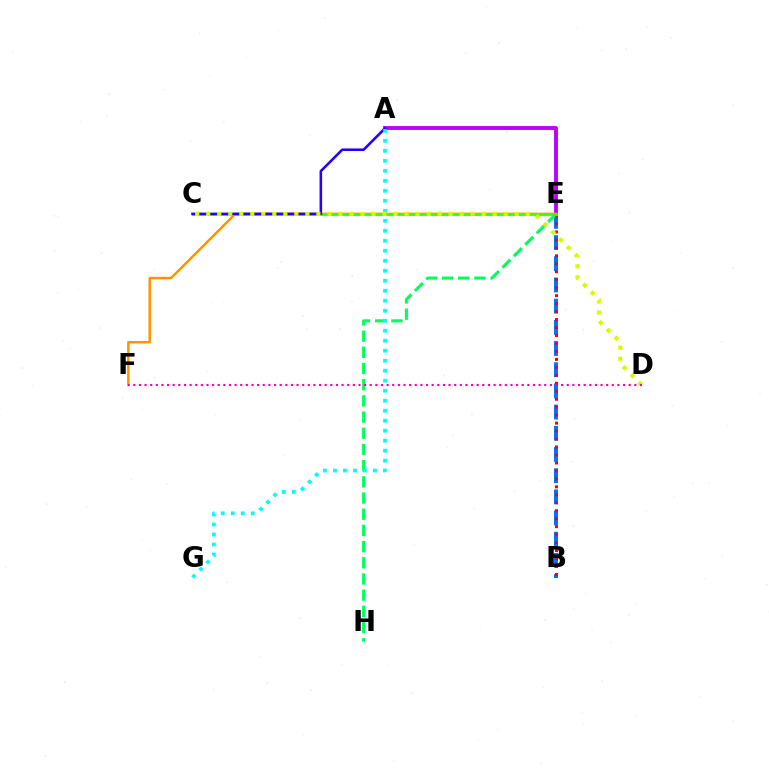{('B', 'E'): [{'color': '#0074ff', 'line_style': 'dashed', 'thickness': 2.88}, {'color': '#ff0000', 'line_style': 'dotted', 'thickness': 2.16}], ('A', 'E'): [{'color': '#b900ff', 'line_style': 'solid', 'thickness': 2.79}], ('E', 'F'): [{'color': '#ff9400', 'line_style': 'solid', 'thickness': 1.79}], ('E', 'H'): [{'color': '#00ff5c', 'line_style': 'dashed', 'thickness': 2.2}], ('C', 'E'): [{'color': '#3dff00', 'line_style': 'solid', 'thickness': 2.04}], ('A', 'C'): [{'color': '#2500ff', 'line_style': 'solid', 'thickness': 1.86}], ('A', 'G'): [{'color': '#00fff6', 'line_style': 'dotted', 'thickness': 2.72}], ('C', 'D'): [{'color': '#d1ff00', 'line_style': 'dotted', 'thickness': 2.99}], ('D', 'F'): [{'color': '#ff00ac', 'line_style': 'dotted', 'thickness': 1.53}]}